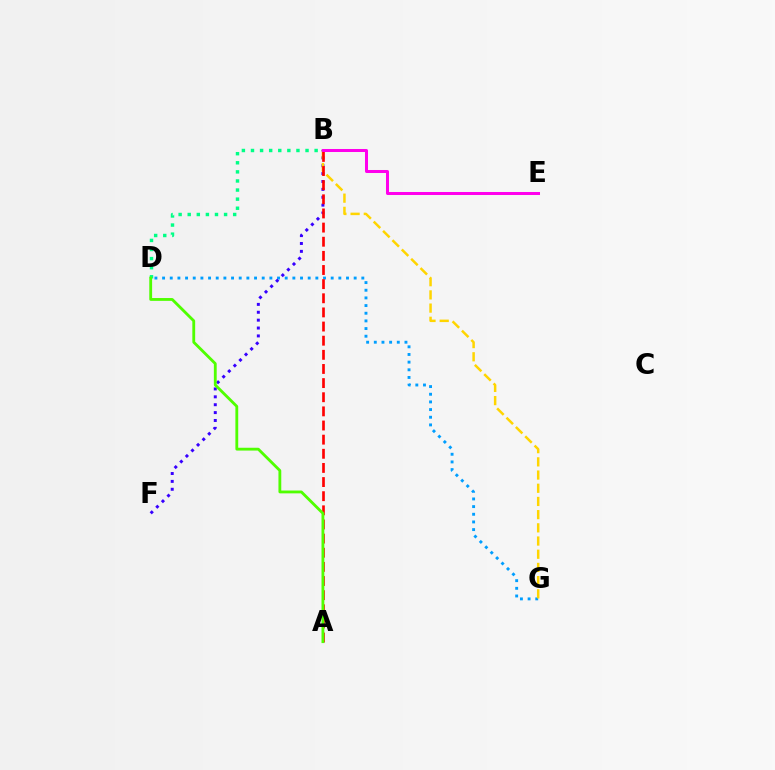{('B', 'D'): [{'color': '#00ff86', 'line_style': 'dotted', 'thickness': 2.47}], ('D', 'G'): [{'color': '#009eff', 'line_style': 'dotted', 'thickness': 2.08}], ('B', 'F'): [{'color': '#3700ff', 'line_style': 'dotted', 'thickness': 2.14}], ('B', 'G'): [{'color': '#ffd500', 'line_style': 'dashed', 'thickness': 1.79}], ('A', 'B'): [{'color': '#ff0000', 'line_style': 'dashed', 'thickness': 1.92}], ('A', 'D'): [{'color': '#4fff00', 'line_style': 'solid', 'thickness': 2.03}], ('B', 'E'): [{'color': '#ff00ed', 'line_style': 'solid', 'thickness': 2.17}]}